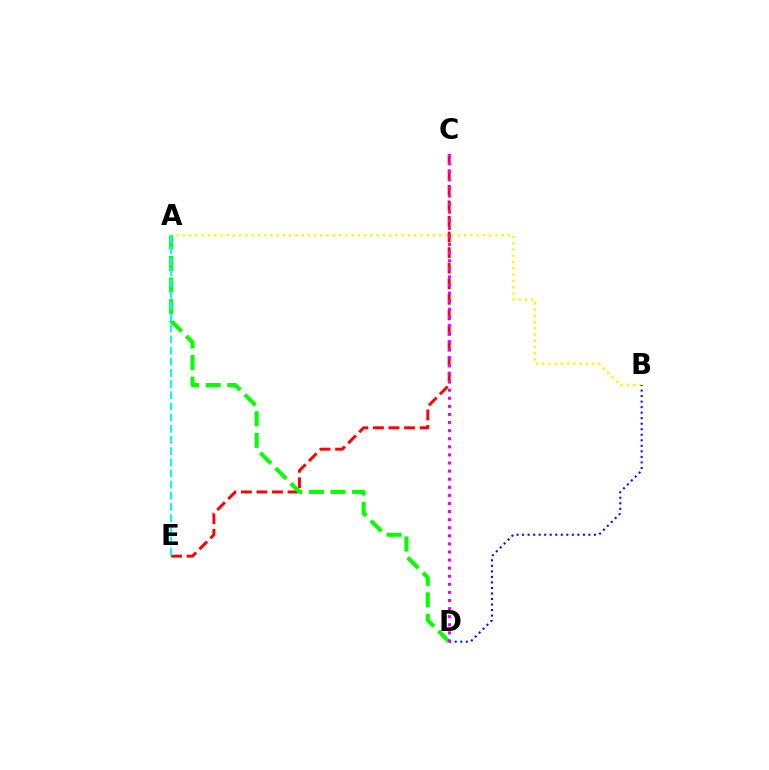{('A', 'B'): [{'color': '#fcf500', 'line_style': 'dotted', 'thickness': 1.7}], ('B', 'D'): [{'color': '#0010ff', 'line_style': 'dotted', 'thickness': 1.5}], ('C', 'E'): [{'color': '#ff0000', 'line_style': 'dashed', 'thickness': 2.11}], ('A', 'D'): [{'color': '#08ff00', 'line_style': 'dashed', 'thickness': 2.93}], ('C', 'D'): [{'color': '#ee00ff', 'line_style': 'dotted', 'thickness': 2.2}], ('A', 'E'): [{'color': '#00fff6', 'line_style': 'dashed', 'thickness': 1.52}]}